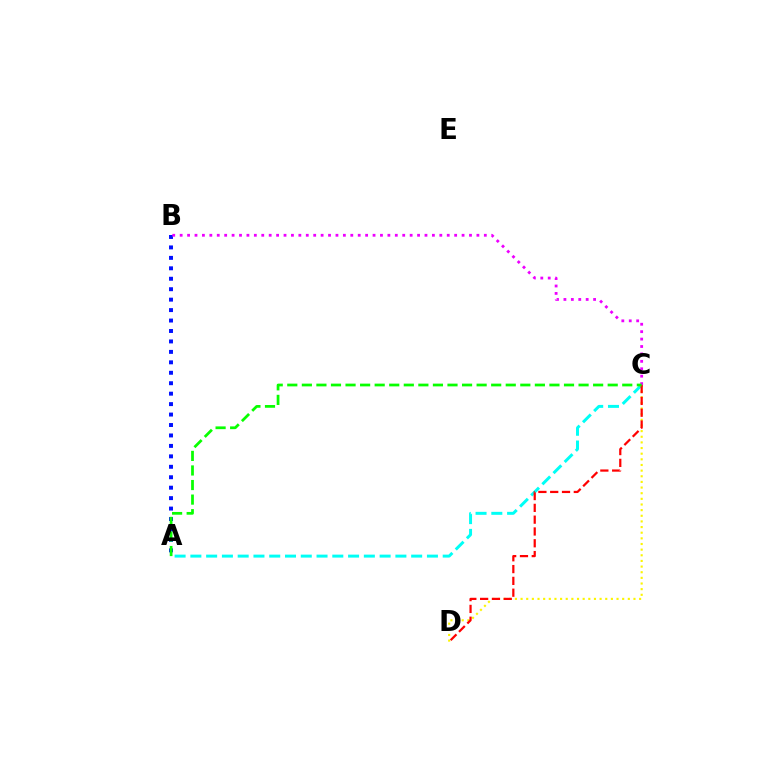{('A', 'C'): [{'color': '#00fff6', 'line_style': 'dashed', 'thickness': 2.14}, {'color': '#08ff00', 'line_style': 'dashed', 'thickness': 1.98}], ('A', 'B'): [{'color': '#0010ff', 'line_style': 'dotted', 'thickness': 2.84}], ('C', 'D'): [{'color': '#fcf500', 'line_style': 'dotted', 'thickness': 1.53}, {'color': '#ff0000', 'line_style': 'dashed', 'thickness': 1.6}], ('B', 'C'): [{'color': '#ee00ff', 'line_style': 'dotted', 'thickness': 2.02}]}